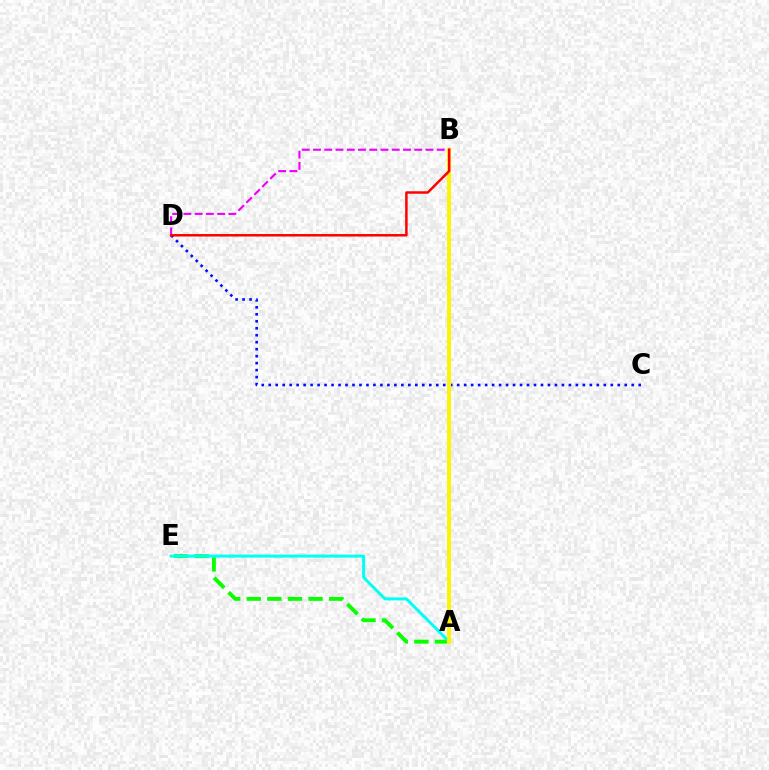{('A', 'E'): [{'color': '#08ff00', 'line_style': 'dashed', 'thickness': 2.8}, {'color': '#00fff6', 'line_style': 'solid', 'thickness': 2.16}], ('B', 'D'): [{'color': '#ee00ff', 'line_style': 'dashed', 'thickness': 1.53}, {'color': '#ff0000', 'line_style': 'solid', 'thickness': 1.79}], ('C', 'D'): [{'color': '#0010ff', 'line_style': 'dotted', 'thickness': 1.9}], ('A', 'B'): [{'color': '#fcf500', 'line_style': 'solid', 'thickness': 2.84}]}